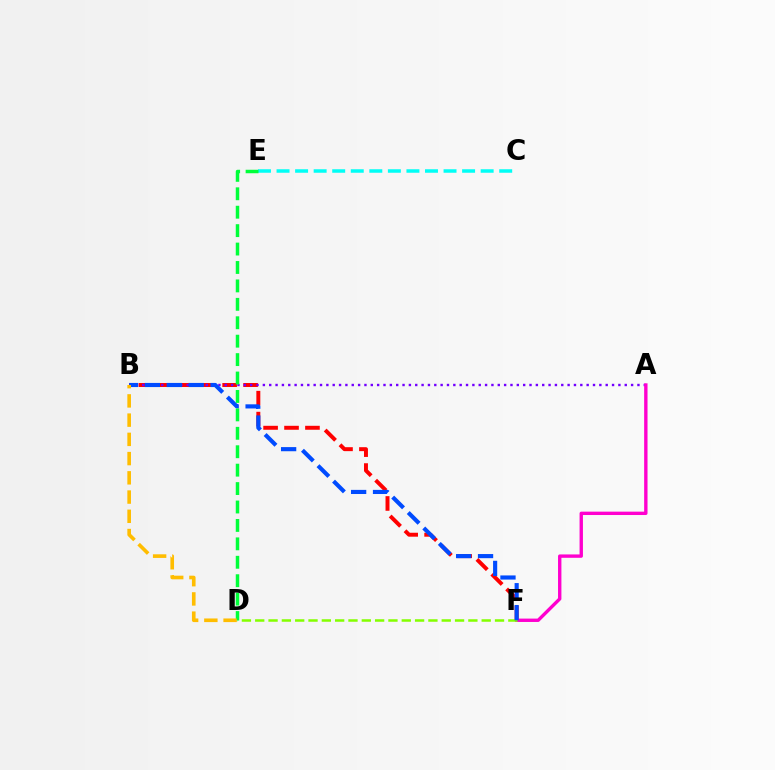{('B', 'F'): [{'color': '#ff0000', 'line_style': 'dashed', 'thickness': 2.84}, {'color': '#004bff', 'line_style': 'dashed', 'thickness': 2.98}], ('A', 'B'): [{'color': '#7200ff', 'line_style': 'dotted', 'thickness': 1.72}], ('C', 'E'): [{'color': '#00fff6', 'line_style': 'dashed', 'thickness': 2.52}], ('A', 'F'): [{'color': '#ff00cf', 'line_style': 'solid', 'thickness': 2.43}], ('D', 'F'): [{'color': '#84ff00', 'line_style': 'dashed', 'thickness': 1.81}], ('D', 'E'): [{'color': '#00ff39', 'line_style': 'dashed', 'thickness': 2.5}], ('B', 'D'): [{'color': '#ffbd00', 'line_style': 'dashed', 'thickness': 2.61}]}